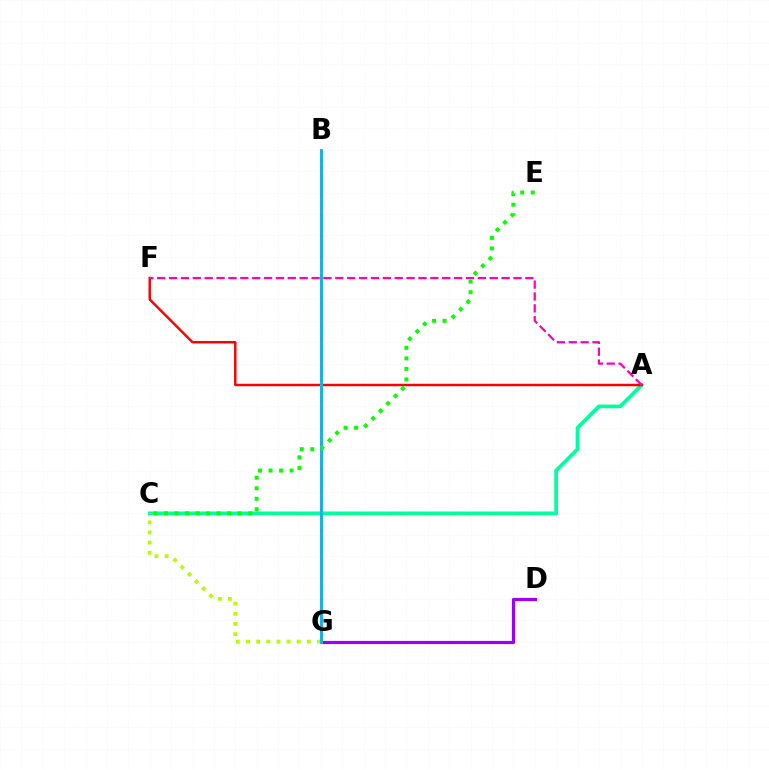{('A', 'C'): [{'color': '#00ff9d', 'line_style': 'solid', 'thickness': 2.65}], ('D', 'G'): [{'color': '#9b00ff', 'line_style': 'solid', 'thickness': 2.29}], ('C', 'G'): [{'color': '#b3ff00', 'line_style': 'dotted', 'thickness': 2.75}], ('A', 'F'): [{'color': '#ff0000', 'line_style': 'solid', 'thickness': 1.77}, {'color': '#ff00bd', 'line_style': 'dashed', 'thickness': 1.61}], ('B', 'G'): [{'color': '#0010ff', 'line_style': 'dotted', 'thickness': 1.86}, {'color': '#ffa500', 'line_style': 'solid', 'thickness': 1.97}, {'color': '#00b5ff', 'line_style': 'solid', 'thickness': 2.0}], ('C', 'E'): [{'color': '#08ff00', 'line_style': 'dotted', 'thickness': 2.86}]}